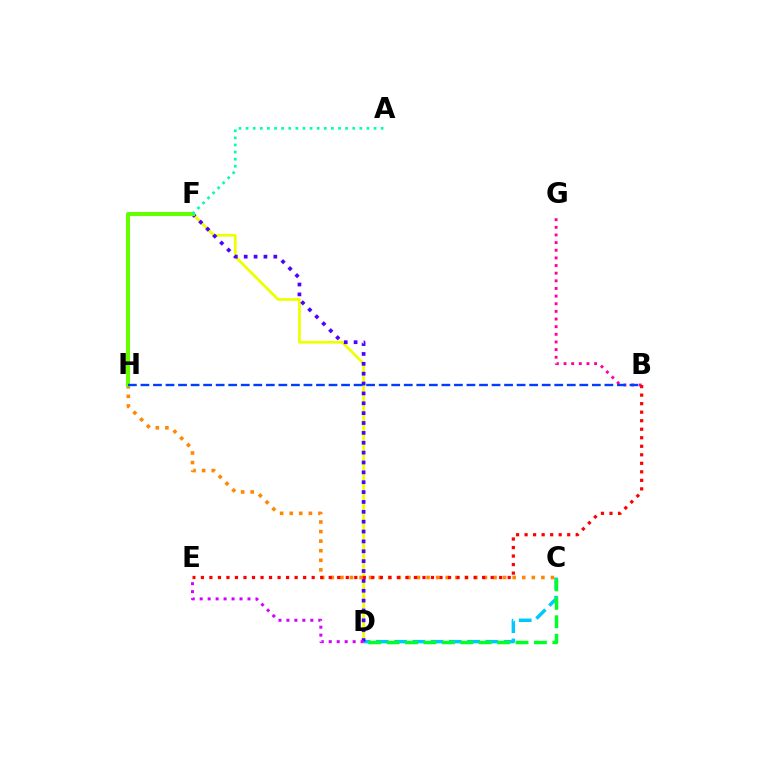{('D', 'F'): [{'color': '#eeff00', 'line_style': 'solid', 'thickness': 1.98}, {'color': '#4f00ff', 'line_style': 'dotted', 'thickness': 2.68}], ('C', 'D'): [{'color': '#00c7ff', 'line_style': 'dashed', 'thickness': 2.48}, {'color': '#00ff27', 'line_style': 'dashed', 'thickness': 2.5}], ('B', 'G'): [{'color': '#ff00a0', 'line_style': 'dotted', 'thickness': 2.08}], ('C', 'H'): [{'color': '#ff8800', 'line_style': 'dotted', 'thickness': 2.6}], ('D', 'E'): [{'color': '#d600ff', 'line_style': 'dotted', 'thickness': 2.16}], ('F', 'H'): [{'color': '#66ff00', 'line_style': 'solid', 'thickness': 2.92}], ('B', 'E'): [{'color': '#ff0000', 'line_style': 'dotted', 'thickness': 2.32}], ('B', 'H'): [{'color': '#003fff', 'line_style': 'dashed', 'thickness': 1.7}], ('A', 'F'): [{'color': '#00ffaf', 'line_style': 'dotted', 'thickness': 1.93}]}